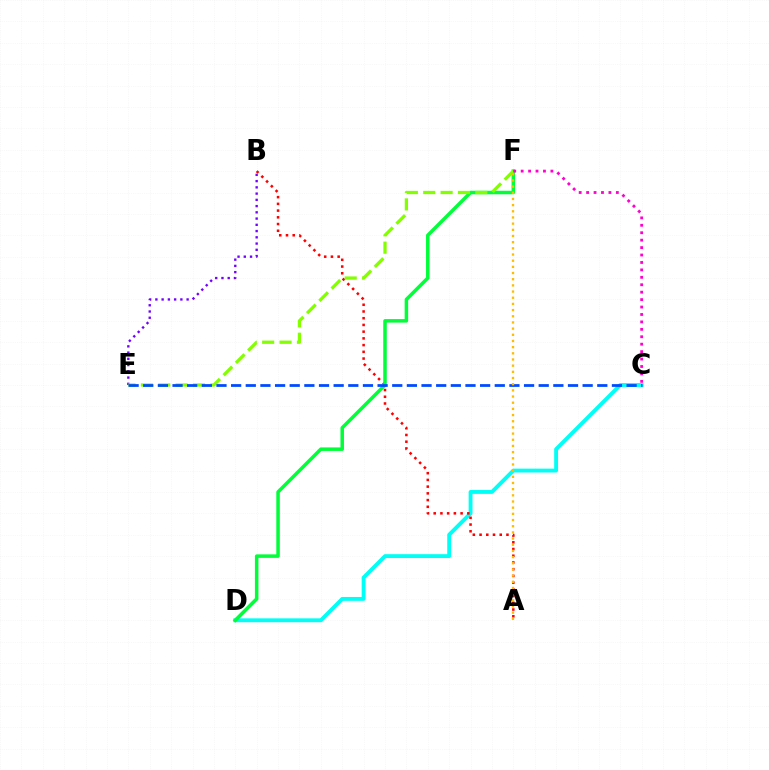{('C', 'D'): [{'color': '#00fff6', 'line_style': 'solid', 'thickness': 2.78}], ('B', 'E'): [{'color': '#7200ff', 'line_style': 'dotted', 'thickness': 1.7}], ('A', 'B'): [{'color': '#ff0000', 'line_style': 'dotted', 'thickness': 1.83}], ('D', 'F'): [{'color': '#00ff39', 'line_style': 'solid', 'thickness': 2.53}], ('E', 'F'): [{'color': '#84ff00', 'line_style': 'dashed', 'thickness': 2.36}], ('C', 'E'): [{'color': '#004bff', 'line_style': 'dashed', 'thickness': 1.99}], ('C', 'F'): [{'color': '#ff00cf', 'line_style': 'dotted', 'thickness': 2.02}], ('A', 'F'): [{'color': '#ffbd00', 'line_style': 'dotted', 'thickness': 1.68}]}